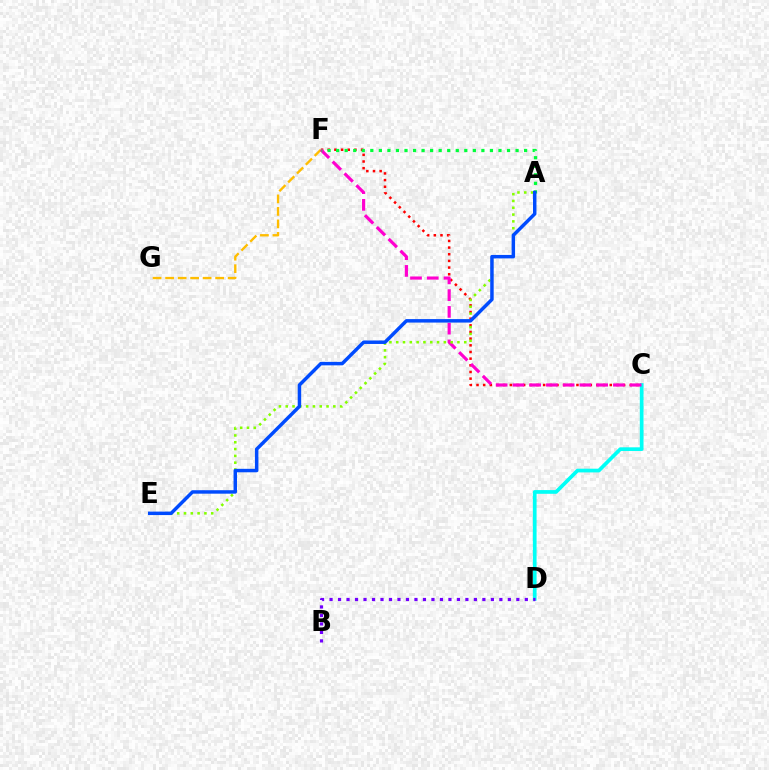{('F', 'G'): [{'color': '#ffbd00', 'line_style': 'dashed', 'thickness': 1.7}], ('C', 'F'): [{'color': '#ff0000', 'line_style': 'dotted', 'thickness': 1.81}, {'color': '#ff00cf', 'line_style': 'dashed', 'thickness': 2.28}], ('C', 'D'): [{'color': '#00fff6', 'line_style': 'solid', 'thickness': 2.67}], ('A', 'E'): [{'color': '#84ff00', 'line_style': 'dotted', 'thickness': 1.85}, {'color': '#004bff', 'line_style': 'solid', 'thickness': 2.5}], ('A', 'F'): [{'color': '#00ff39', 'line_style': 'dotted', 'thickness': 2.32}], ('B', 'D'): [{'color': '#7200ff', 'line_style': 'dotted', 'thickness': 2.31}]}